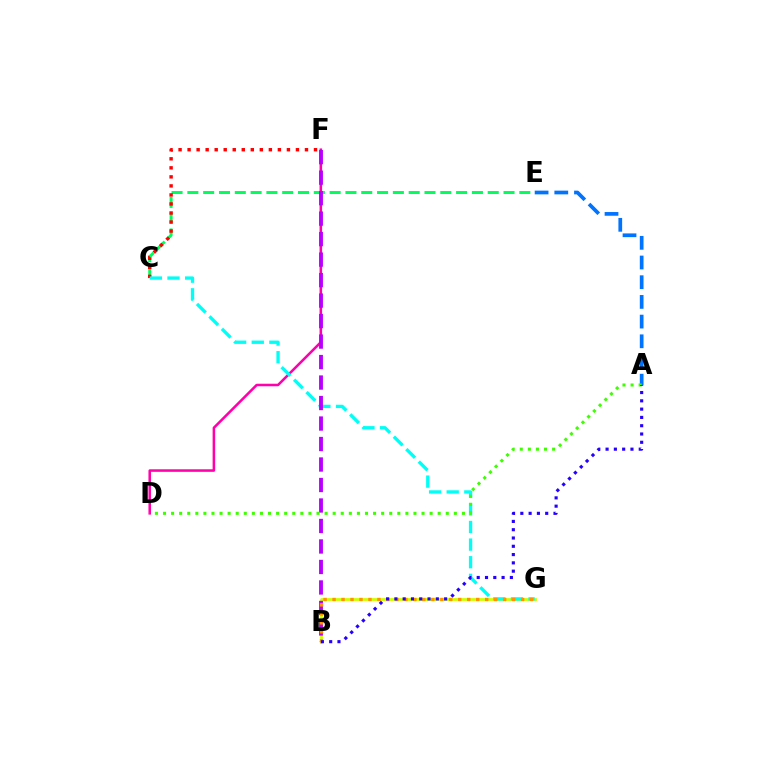{('C', 'E'): [{'color': '#00ff5c', 'line_style': 'dashed', 'thickness': 2.15}], ('B', 'G'): [{'color': '#d1ff00', 'line_style': 'solid', 'thickness': 2.02}, {'color': '#ff9400', 'line_style': 'dotted', 'thickness': 2.44}], ('A', 'E'): [{'color': '#0074ff', 'line_style': 'dashed', 'thickness': 2.68}], ('C', 'F'): [{'color': '#ff0000', 'line_style': 'dotted', 'thickness': 2.45}], ('D', 'F'): [{'color': '#ff00ac', 'line_style': 'solid', 'thickness': 1.83}], ('C', 'G'): [{'color': '#00fff6', 'line_style': 'dashed', 'thickness': 2.39}], ('B', 'F'): [{'color': '#b900ff', 'line_style': 'dashed', 'thickness': 2.78}], ('A', 'D'): [{'color': '#3dff00', 'line_style': 'dotted', 'thickness': 2.2}], ('A', 'B'): [{'color': '#2500ff', 'line_style': 'dotted', 'thickness': 2.25}]}